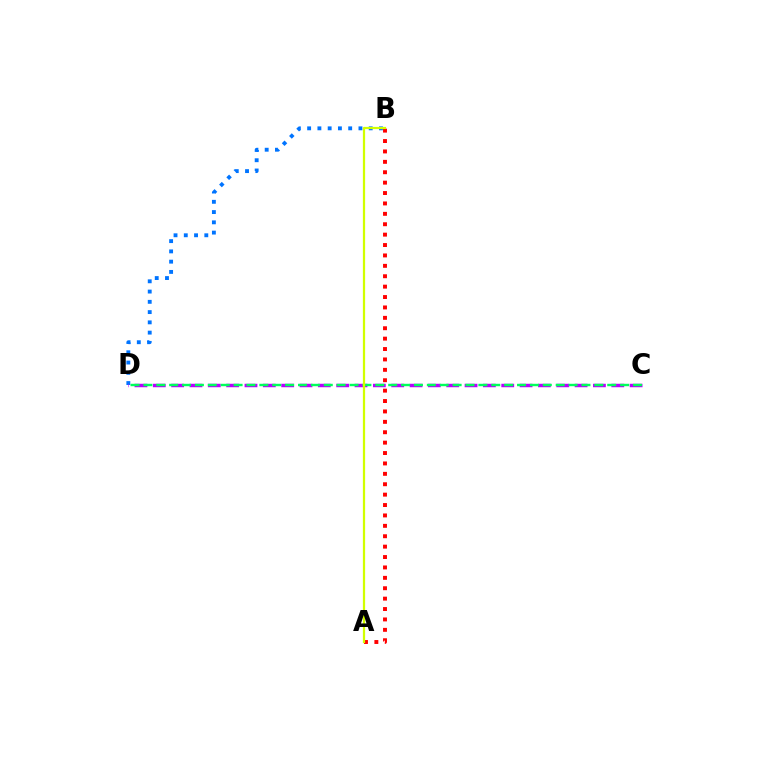{('A', 'B'): [{'color': '#ff0000', 'line_style': 'dotted', 'thickness': 2.83}, {'color': '#d1ff00', 'line_style': 'solid', 'thickness': 1.61}], ('B', 'D'): [{'color': '#0074ff', 'line_style': 'dotted', 'thickness': 2.79}], ('C', 'D'): [{'color': '#b900ff', 'line_style': 'dashed', 'thickness': 2.49}, {'color': '#00ff5c', 'line_style': 'dashed', 'thickness': 1.75}]}